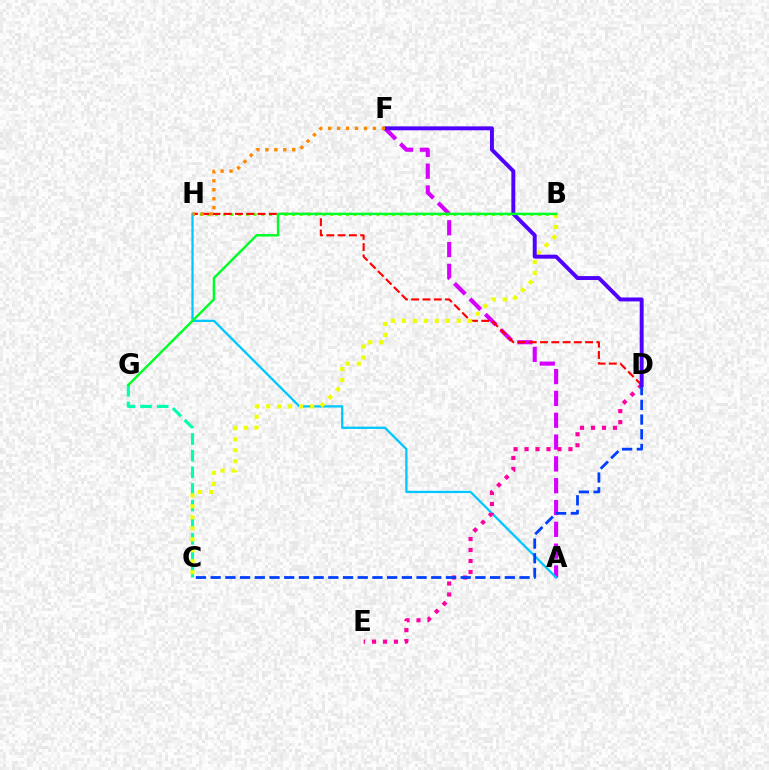{('A', 'F'): [{'color': '#d600ff', 'line_style': 'dashed', 'thickness': 2.96}], ('B', 'H'): [{'color': '#66ff00', 'line_style': 'dotted', 'thickness': 2.09}], ('D', 'H'): [{'color': '#ff0000', 'line_style': 'dashed', 'thickness': 1.53}], ('A', 'H'): [{'color': '#00c7ff', 'line_style': 'solid', 'thickness': 1.64}], ('C', 'G'): [{'color': '#00ffaf', 'line_style': 'dashed', 'thickness': 2.26}], ('B', 'C'): [{'color': '#eeff00', 'line_style': 'dotted', 'thickness': 2.98}], ('D', 'E'): [{'color': '#ff00a0', 'line_style': 'dotted', 'thickness': 2.98}], ('C', 'D'): [{'color': '#003fff', 'line_style': 'dashed', 'thickness': 2.0}], ('D', 'F'): [{'color': '#4f00ff', 'line_style': 'solid', 'thickness': 2.83}], ('F', 'H'): [{'color': '#ff8800', 'line_style': 'dotted', 'thickness': 2.43}], ('B', 'G'): [{'color': '#00ff27', 'line_style': 'solid', 'thickness': 1.76}]}